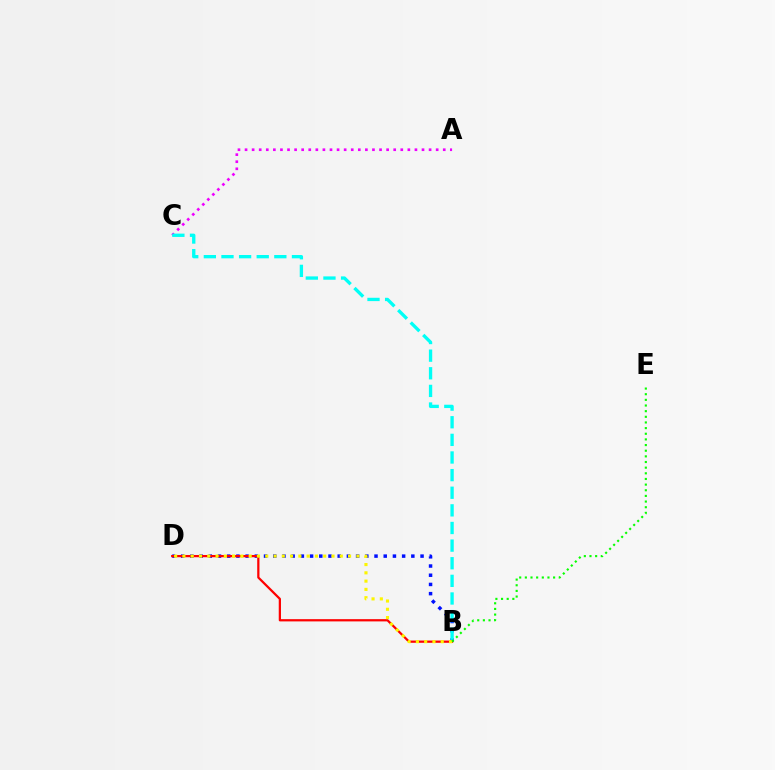{('A', 'C'): [{'color': '#ee00ff', 'line_style': 'dotted', 'thickness': 1.92}], ('B', 'D'): [{'color': '#0010ff', 'line_style': 'dotted', 'thickness': 2.5}, {'color': '#ff0000', 'line_style': 'solid', 'thickness': 1.61}, {'color': '#fcf500', 'line_style': 'dotted', 'thickness': 2.25}], ('B', 'C'): [{'color': '#00fff6', 'line_style': 'dashed', 'thickness': 2.39}], ('B', 'E'): [{'color': '#08ff00', 'line_style': 'dotted', 'thickness': 1.54}]}